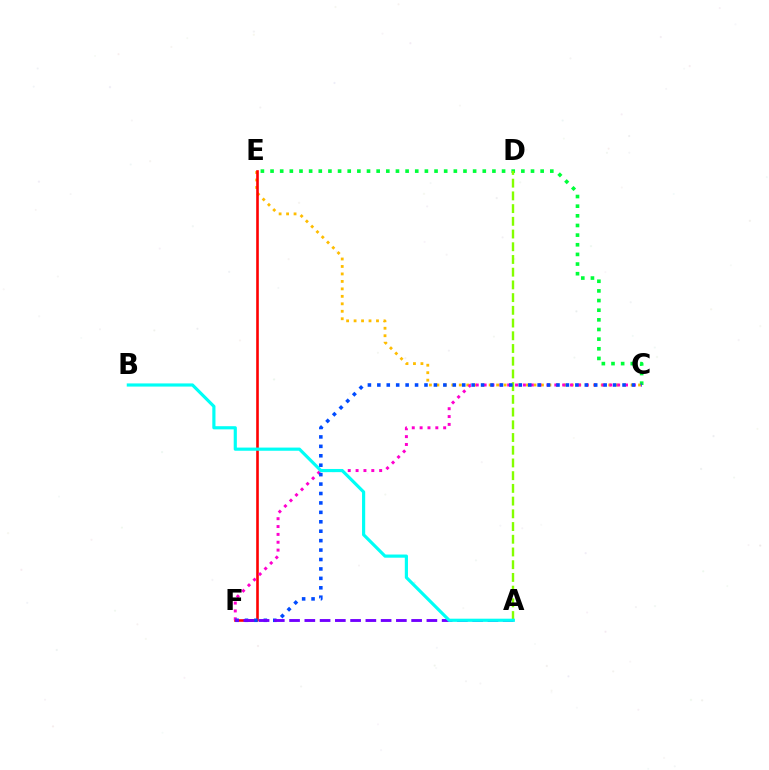{('C', 'E'): [{'color': '#ffbd00', 'line_style': 'dotted', 'thickness': 2.03}, {'color': '#00ff39', 'line_style': 'dotted', 'thickness': 2.62}], ('E', 'F'): [{'color': '#ff0000', 'line_style': 'solid', 'thickness': 1.88}], ('A', 'D'): [{'color': '#84ff00', 'line_style': 'dashed', 'thickness': 1.73}], ('C', 'F'): [{'color': '#ff00cf', 'line_style': 'dotted', 'thickness': 2.13}, {'color': '#004bff', 'line_style': 'dotted', 'thickness': 2.56}], ('A', 'F'): [{'color': '#7200ff', 'line_style': 'dashed', 'thickness': 2.07}], ('A', 'B'): [{'color': '#00fff6', 'line_style': 'solid', 'thickness': 2.28}]}